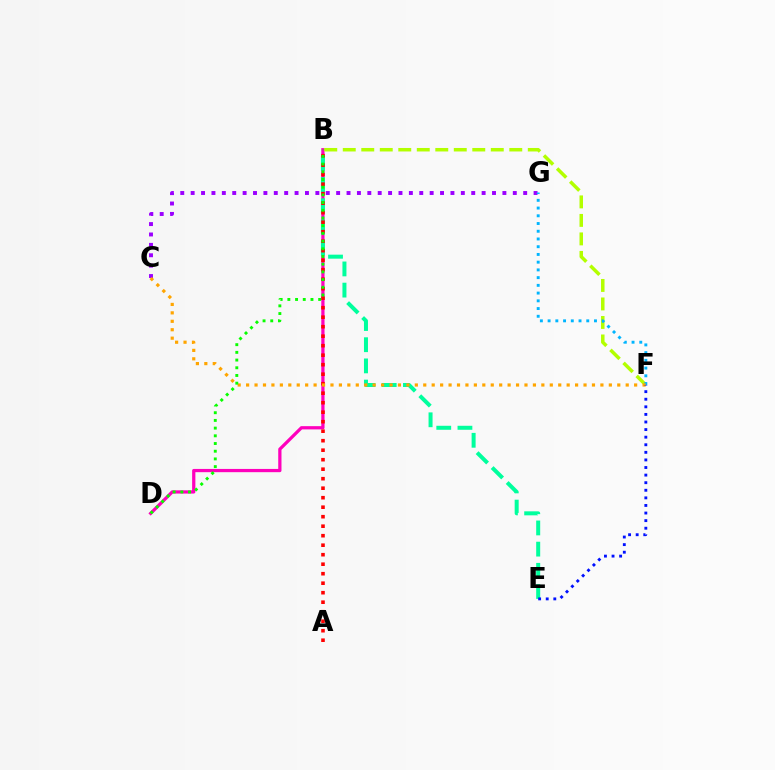{('B', 'D'): [{'color': '#ff00bd', 'line_style': 'solid', 'thickness': 2.33}, {'color': '#08ff00', 'line_style': 'dotted', 'thickness': 2.09}], ('B', 'E'): [{'color': '#00ff9d', 'line_style': 'dashed', 'thickness': 2.88}], ('C', 'G'): [{'color': '#9b00ff', 'line_style': 'dotted', 'thickness': 2.82}], ('B', 'F'): [{'color': '#b3ff00', 'line_style': 'dashed', 'thickness': 2.51}], ('F', 'G'): [{'color': '#00b5ff', 'line_style': 'dotted', 'thickness': 2.1}], ('A', 'B'): [{'color': '#ff0000', 'line_style': 'dotted', 'thickness': 2.58}], ('C', 'F'): [{'color': '#ffa500', 'line_style': 'dotted', 'thickness': 2.29}], ('E', 'F'): [{'color': '#0010ff', 'line_style': 'dotted', 'thickness': 2.06}]}